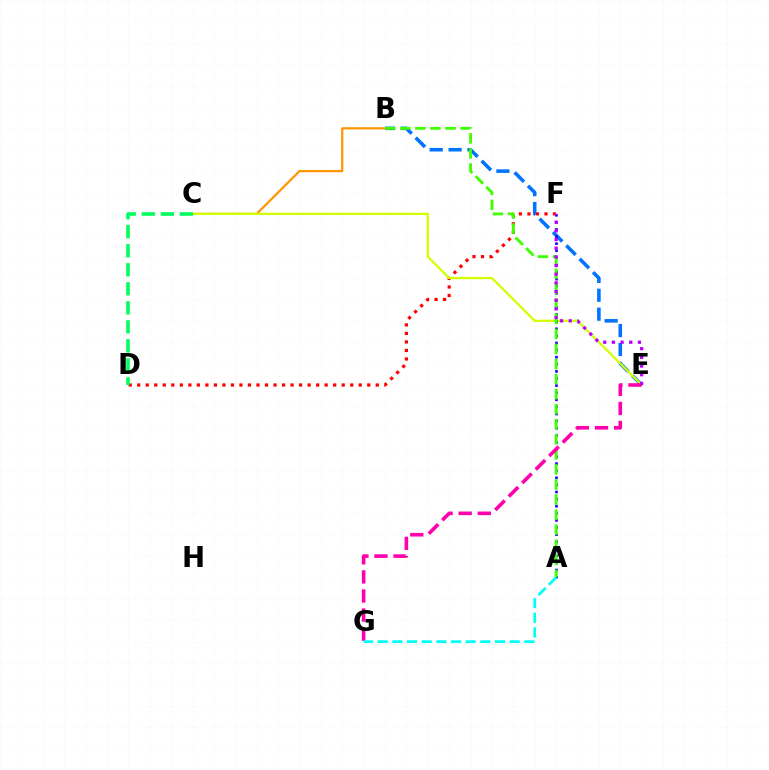{('B', 'C'): [{'color': '#ff9400', 'line_style': 'solid', 'thickness': 1.59}], ('B', 'E'): [{'color': '#0074ff', 'line_style': 'dashed', 'thickness': 2.57}], ('D', 'F'): [{'color': '#ff0000', 'line_style': 'dotted', 'thickness': 2.31}], ('C', 'E'): [{'color': '#d1ff00', 'line_style': 'solid', 'thickness': 1.63}], ('C', 'D'): [{'color': '#00ff5c', 'line_style': 'dashed', 'thickness': 2.58}], ('A', 'F'): [{'color': '#2500ff', 'line_style': 'dotted', 'thickness': 1.93}], ('A', 'B'): [{'color': '#3dff00', 'line_style': 'dashed', 'thickness': 2.05}], ('E', 'G'): [{'color': '#ff00ac', 'line_style': 'dashed', 'thickness': 2.59}], ('A', 'G'): [{'color': '#00fff6', 'line_style': 'dashed', 'thickness': 1.99}], ('E', 'F'): [{'color': '#b900ff', 'line_style': 'dotted', 'thickness': 2.36}]}